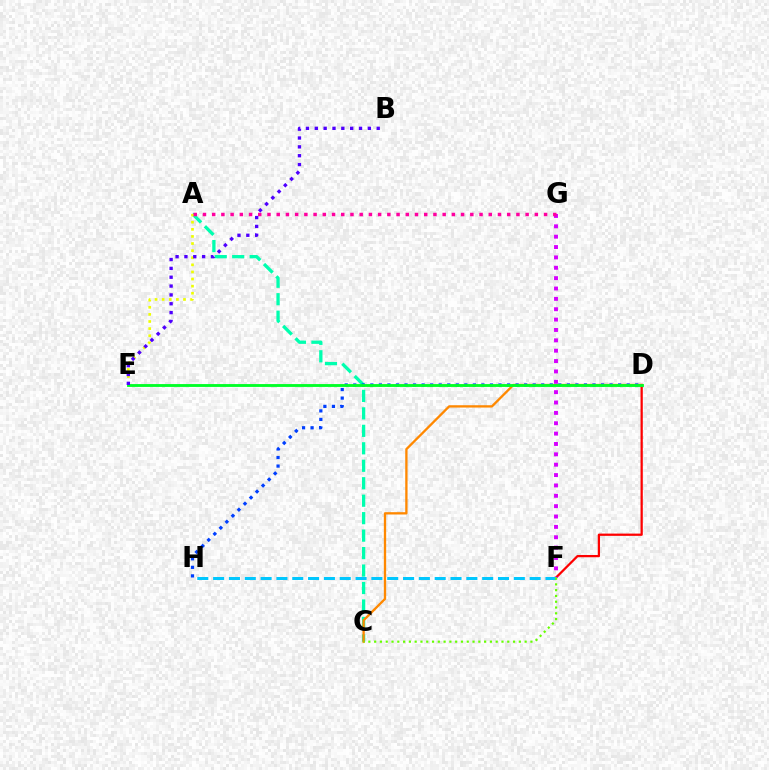{('A', 'C'): [{'color': '#00ffaf', 'line_style': 'dashed', 'thickness': 2.37}], ('C', 'D'): [{'color': '#ff8800', 'line_style': 'solid', 'thickness': 1.67}], ('D', 'H'): [{'color': '#003fff', 'line_style': 'dotted', 'thickness': 2.32}], ('D', 'F'): [{'color': '#ff0000', 'line_style': 'solid', 'thickness': 1.62}], ('A', 'E'): [{'color': '#eeff00', 'line_style': 'dotted', 'thickness': 1.93}], ('F', 'G'): [{'color': '#d600ff', 'line_style': 'dotted', 'thickness': 2.82}], ('A', 'G'): [{'color': '#ff00a0', 'line_style': 'dotted', 'thickness': 2.5}], ('D', 'E'): [{'color': '#00ff27', 'line_style': 'solid', 'thickness': 2.05}], ('F', 'H'): [{'color': '#00c7ff', 'line_style': 'dashed', 'thickness': 2.15}], ('B', 'E'): [{'color': '#4f00ff', 'line_style': 'dotted', 'thickness': 2.4}], ('C', 'F'): [{'color': '#66ff00', 'line_style': 'dotted', 'thickness': 1.57}]}